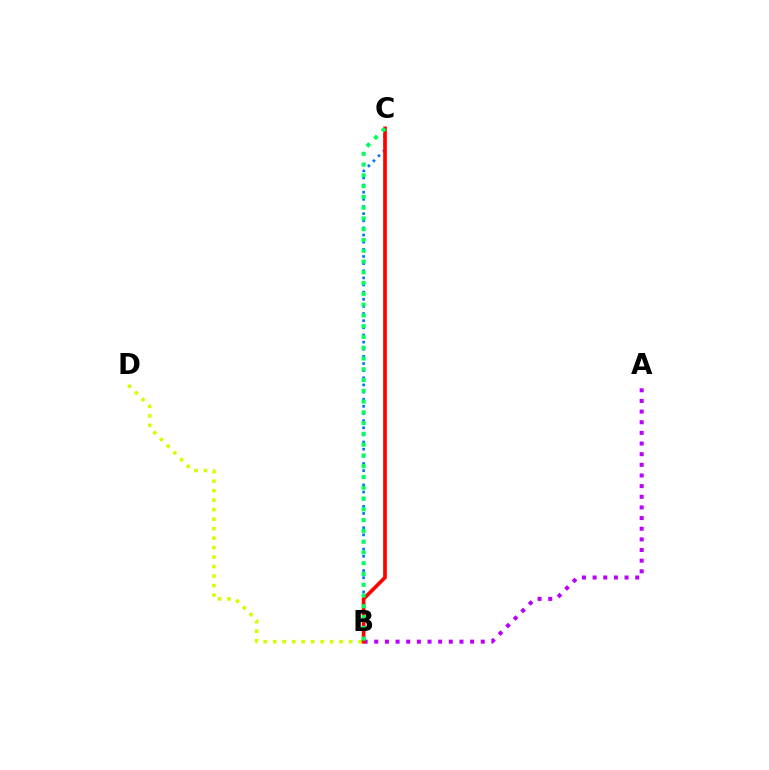{('B', 'C'): [{'color': '#0074ff', 'line_style': 'dotted', 'thickness': 1.94}, {'color': '#ff0000', 'line_style': 'solid', 'thickness': 2.64}, {'color': '#00ff5c', 'line_style': 'dotted', 'thickness': 2.93}], ('B', 'D'): [{'color': '#d1ff00', 'line_style': 'dotted', 'thickness': 2.58}], ('A', 'B'): [{'color': '#b900ff', 'line_style': 'dotted', 'thickness': 2.89}]}